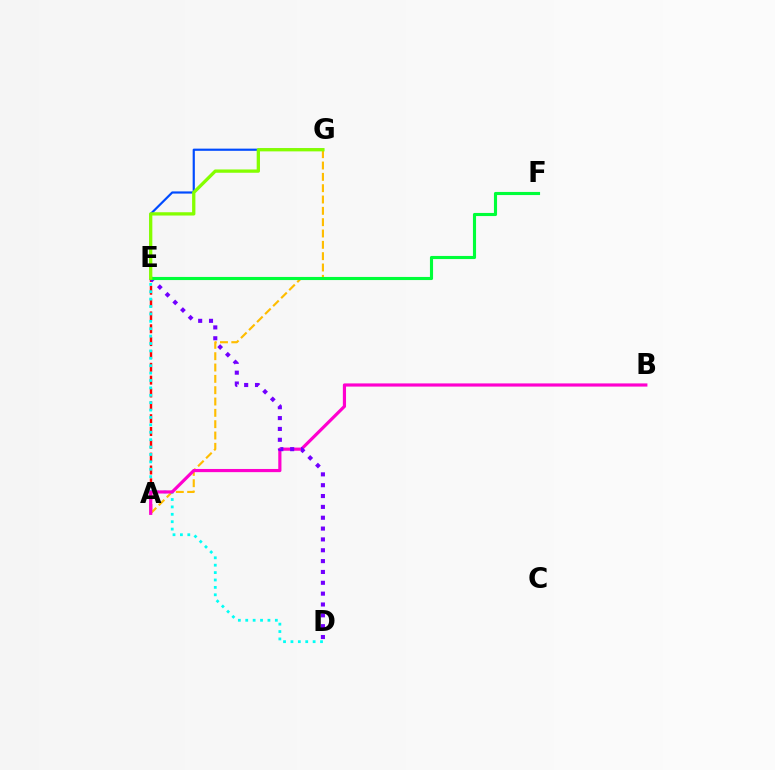{('A', 'E'): [{'color': '#ff0000', 'line_style': 'dashed', 'thickness': 1.74}], ('E', 'G'): [{'color': '#004bff', 'line_style': 'solid', 'thickness': 1.57}, {'color': '#84ff00', 'line_style': 'solid', 'thickness': 2.37}], ('A', 'G'): [{'color': '#ffbd00', 'line_style': 'dashed', 'thickness': 1.54}], ('D', 'E'): [{'color': '#00fff6', 'line_style': 'dotted', 'thickness': 2.01}, {'color': '#7200ff', 'line_style': 'dotted', 'thickness': 2.95}], ('A', 'B'): [{'color': '#ff00cf', 'line_style': 'solid', 'thickness': 2.29}], ('E', 'F'): [{'color': '#00ff39', 'line_style': 'solid', 'thickness': 2.25}]}